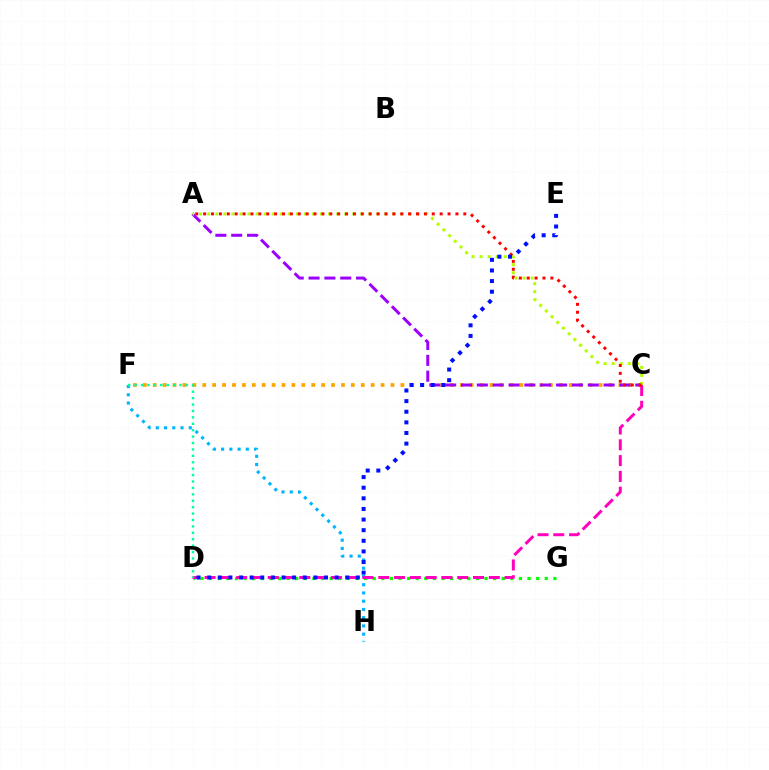{('C', 'F'): [{'color': '#ffa500', 'line_style': 'dotted', 'thickness': 2.69}], ('D', 'G'): [{'color': '#08ff00', 'line_style': 'dotted', 'thickness': 2.34}], ('A', 'C'): [{'color': '#9b00ff', 'line_style': 'dashed', 'thickness': 2.15}, {'color': '#b3ff00', 'line_style': 'dotted', 'thickness': 2.19}, {'color': '#ff0000', 'line_style': 'dotted', 'thickness': 2.14}], ('F', 'H'): [{'color': '#00b5ff', 'line_style': 'dotted', 'thickness': 2.24}], ('C', 'D'): [{'color': '#ff00bd', 'line_style': 'dashed', 'thickness': 2.15}], ('D', 'E'): [{'color': '#0010ff', 'line_style': 'dotted', 'thickness': 2.89}], ('D', 'F'): [{'color': '#00ff9d', 'line_style': 'dotted', 'thickness': 1.74}]}